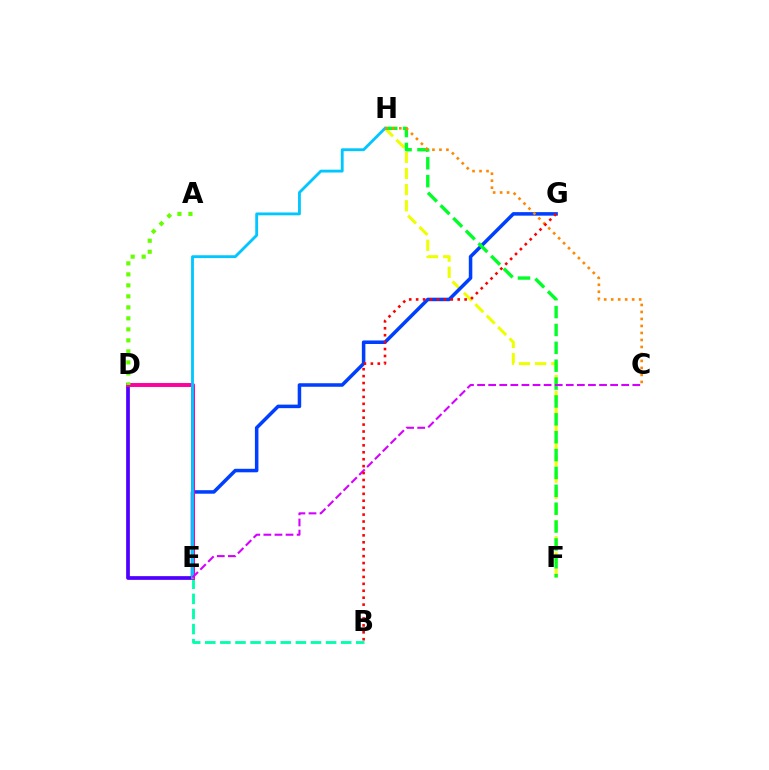{('F', 'H'): [{'color': '#eeff00', 'line_style': 'dashed', 'thickness': 2.19}, {'color': '#00ff27', 'line_style': 'dashed', 'thickness': 2.43}], ('B', 'E'): [{'color': '#00ffaf', 'line_style': 'dashed', 'thickness': 2.05}], ('E', 'G'): [{'color': '#003fff', 'line_style': 'solid', 'thickness': 2.54}], ('D', 'E'): [{'color': '#4f00ff', 'line_style': 'solid', 'thickness': 2.67}, {'color': '#ff00a0', 'line_style': 'solid', 'thickness': 2.85}], ('E', 'H'): [{'color': '#00c7ff', 'line_style': 'solid', 'thickness': 2.05}], ('A', 'D'): [{'color': '#66ff00', 'line_style': 'dotted', 'thickness': 2.99}], ('C', 'E'): [{'color': '#d600ff', 'line_style': 'dashed', 'thickness': 1.51}], ('C', 'H'): [{'color': '#ff8800', 'line_style': 'dotted', 'thickness': 1.9}], ('B', 'G'): [{'color': '#ff0000', 'line_style': 'dotted', 'thickness': 1.88}]}